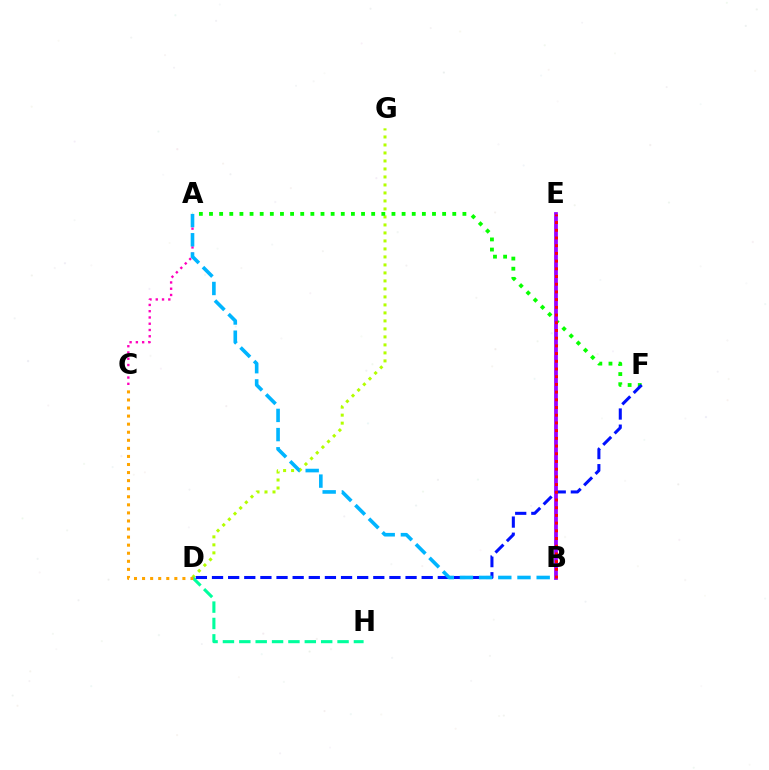{('D', 'G'): [{'color': '#b3ff00', 'line_style': 'dotted', 'thickness': 2.17}], ('D', 'H'): [{'color': '#00ff9d', 'line_style': 'dashed', 'thickness': 2.22}], ('A', 'C'): [{'color': '#ff00bd', 'line_style': 'dotted', 'thickness': 1.7}], ('A', 'F'): [{'color': '#08ff00', 'line_style': 'dotted', 'thickness': 2.75}], ('D', 'F'): [{'color': '#0010ff', 'line_style': 'dashed', 'thickness': 2.19}], ('A', 'B'): [{'color': '#00b5ff', 'line_style': 'dashed', 'thickness': 2.61}], ('B', 'E'): [{'color': '#9b00ff', 'line_style': 'solid', 'thickness': 2.71}, {'color': '#ff0000', 'line_style': 'dotted', 'thickness': 2.09}], ('C', 'D'): [{'color': '#ffa500', 'line_style': 'dotted', 'thickness': 2.19}]}